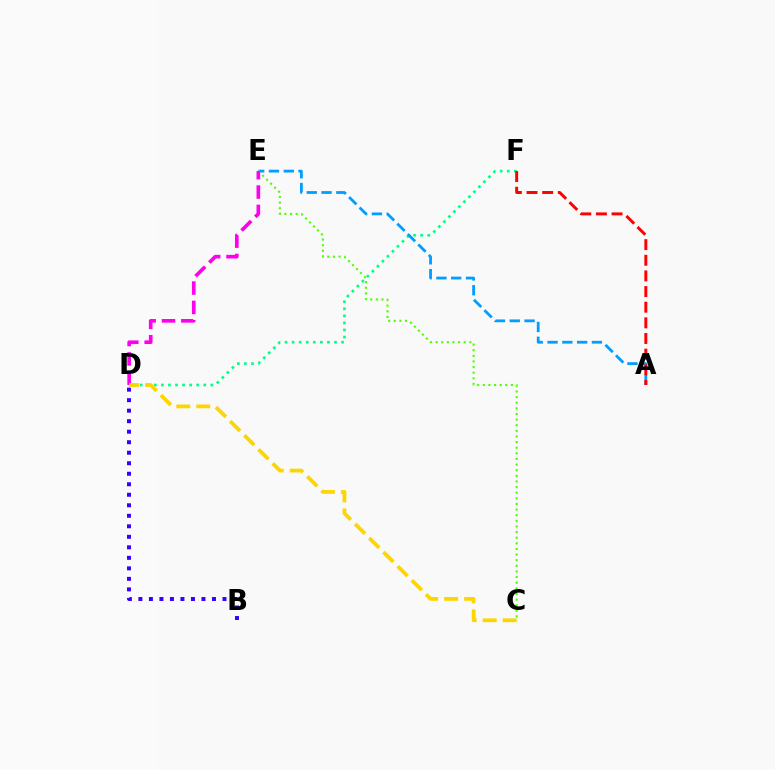{('D', 'F'): [{'color': '#00ff86', 'line_style': 'dotted', 'thickness': 1.92}], ('A', 'E'): [{'color': '#009eff', 'line_style': 'dashed', 'thickness': 2.01}], ('C', 'E'): [{'color': '#4fff00', 'line_style': 'dotted', 'thickness': 1.53}], ('A', 'F'): [{'color': '#ff0000', 'line_style': 'dashed', 'thickness': 2.13}], ('B', 'D'): [{'color': '#3700ff', 'line_style': 'dotted', 'thickness': 2.86}], ('D', 'E'): [{'color': '#ff00ed', 'line_style': 'dashed', 'thickness': 2.63}], ('C', 'D'): [{'color': '#ffd500', 'line_style': 'dashed', 'thickness': 2.72}]}